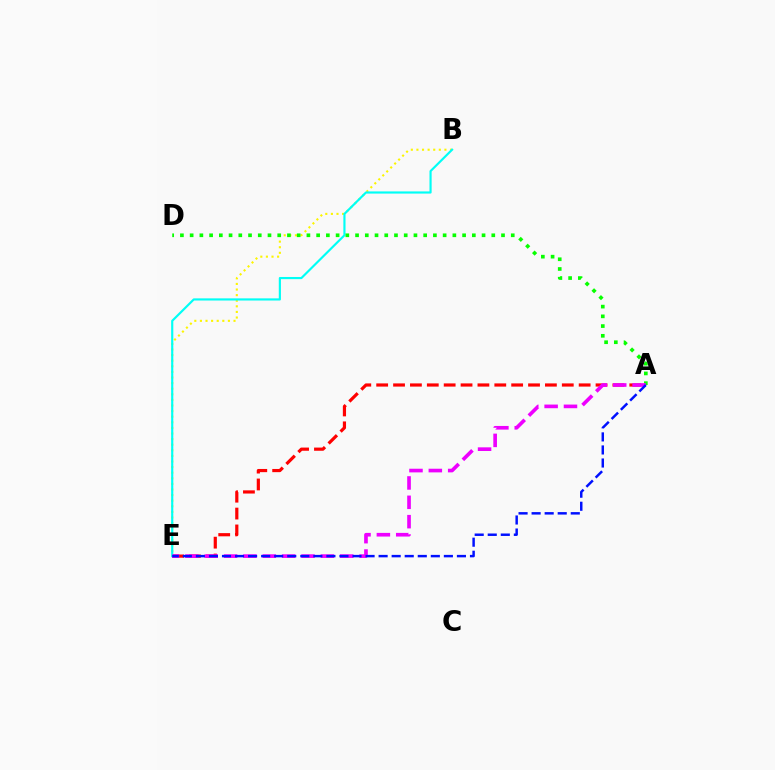{('B', 'E'): [{'color': '#fcf500', 'line_style': 'dotted', 'thickness': 1.52}, {'color': '#00fff6', 'line_style': 'solid', 'thickness': 1.56}], ('A', 'E'): [{'color': '#ff0000', 'line_style': 'dashed', 'thickness': 2.29}, {'color': '#ee00ff', 'line_style': 'dashed', 'thickness': 2.63}, {'color': '#0010ff', 'line_style': 'dashed', 'thickness': 1.77}], ('A', 'D'): [{'color': '#08ff00', 'line_style': 'dotted', 'thickness': 2.64}]}